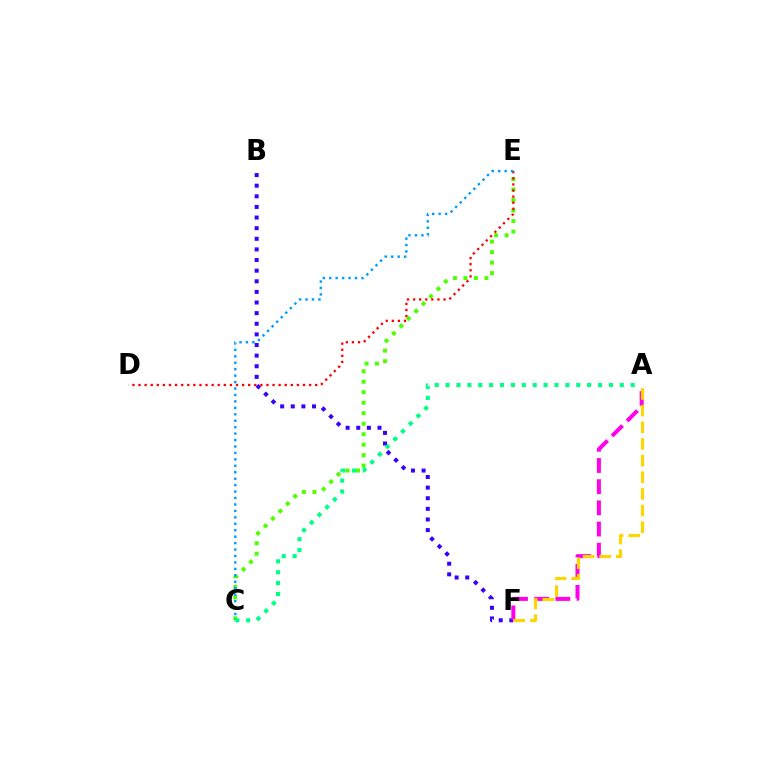{('C', 'E'): [{'color': '#4fff00', 'line_style': 'dotted', 'thickness': 2.85}, {'color': '#009eff', 'line_style': 'dotted', 'thickness': 1.75}], ('B', 'F'): [{'color': '#3700ff', 'line_style': 'dotted', 'thickness': 2.89}], ('D', 'E'): [{'color': '#ff0000', 'line_style': 'dotted', 'thickness': 1.66}], ('A', 'F'): [{'color': '#ff00ed', 'line_style': 'dashed', 'thickness': 2.88}, {'color': '#ffd500', 'line_style': 'dashed', 'thickness': 2.26}], ('A', 'C'): [{'color': '#00ff86', 'line_style': 'dotted', 'thickness': 2.96}]}